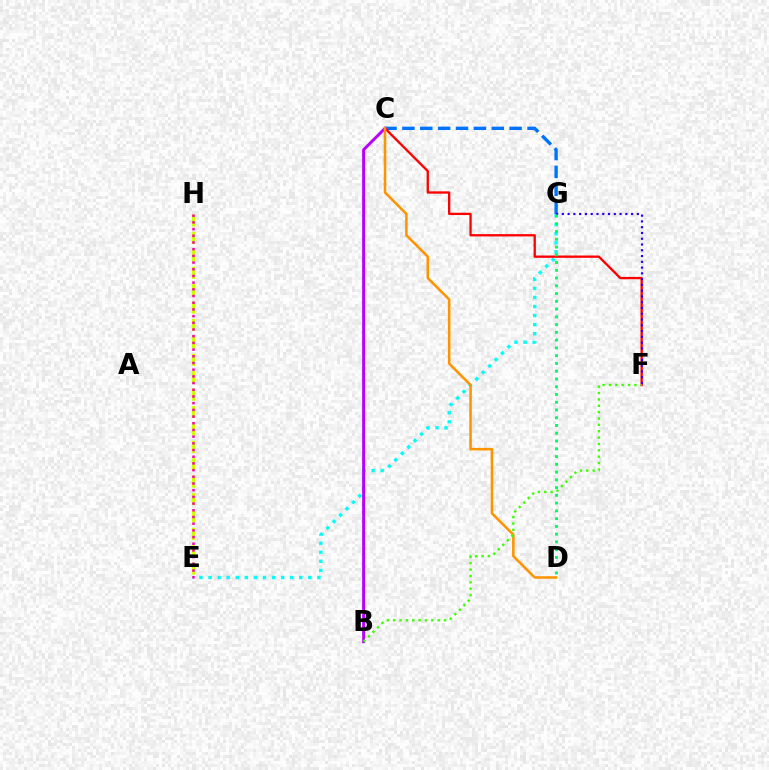{('E', 'G'): [{'color': '#00fff6', 'line_style': 'dotted', 'thickness': 2.46}], ('C', 'G'): [{'color': '#0074ff', 'line_style': 'dashed', 'thickness': 2.43}], ('C', 'F'): [{'color': '#ff0000', 'line_style': 'solid', 'thickness': 1.67}], ('F', 'G'): [{'color': '#2500ff', 'line_style': 'dotted', 'thickness': 1.57}], ('E', 'H'): [{'color': '#d1ff00', 'line_style': 'dashed', 'thickness': 2.36}, {'color': '#ff00ac', 'line_style': 'dotted', 'thickness': 1.82}], ('B', 'C'): [{'color': '#b900ff', 'line_style': 'solid', 'thickness': 2.12}], ('D', 'G'): [{'color': '#00ff5c', 'line_style': 'dotted', 'thickness': 2.11}], ('C', 'D'): [{'color': '#ff9400', 'line_style': 'solid', 'thickness': 1.83}], ('B', 'F'): [{'color': '#3dff00', 'line_style': 'dotted', 'thickness': 1.73}]}